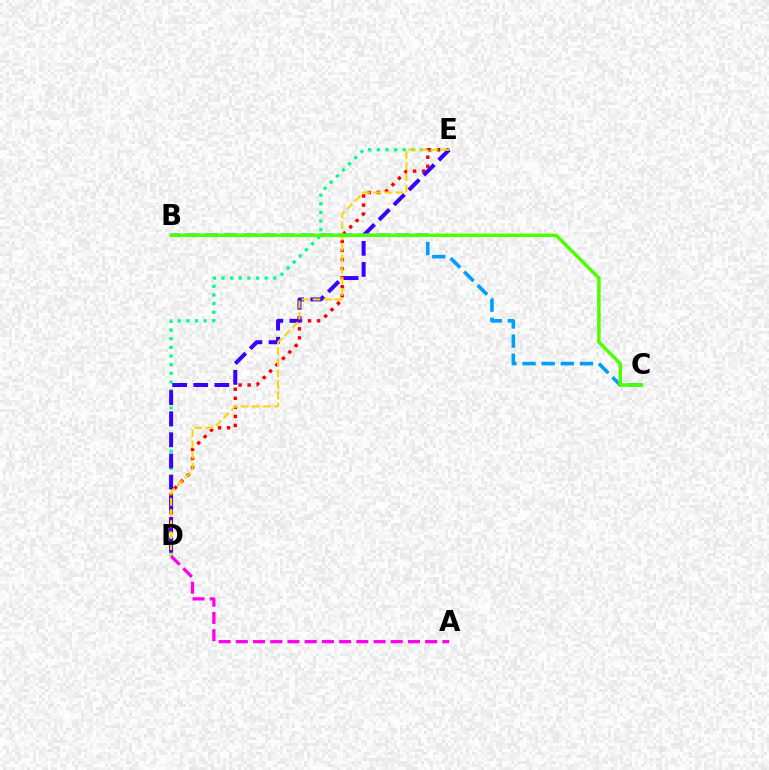{('D', 'E'): [{'color': '#00ff86', 'line_style': 'dotted', 'thickness': 2.35}, {'color': '#ff0000', 'line_style': 'dotted', 'thickness': 2.46}, {'color': '#3700ff', 'line_style': 'dashed', 'thickness': 2.87}, {'color': '#ffd500', 'line_style': 'dashed', 'thickness': 1.51}], ('B', 'C'): [{'color': '#009eff', 'line_style': 'dashed', 'thickness': 2.6}, {'color': '#4fff00', 'line_style': 'solid', 'thickness': 2.51}], ('A', 'D'): [{'color': '#ff00ed', 'line_style': 'dashed', 'thickness': 2.34}]}